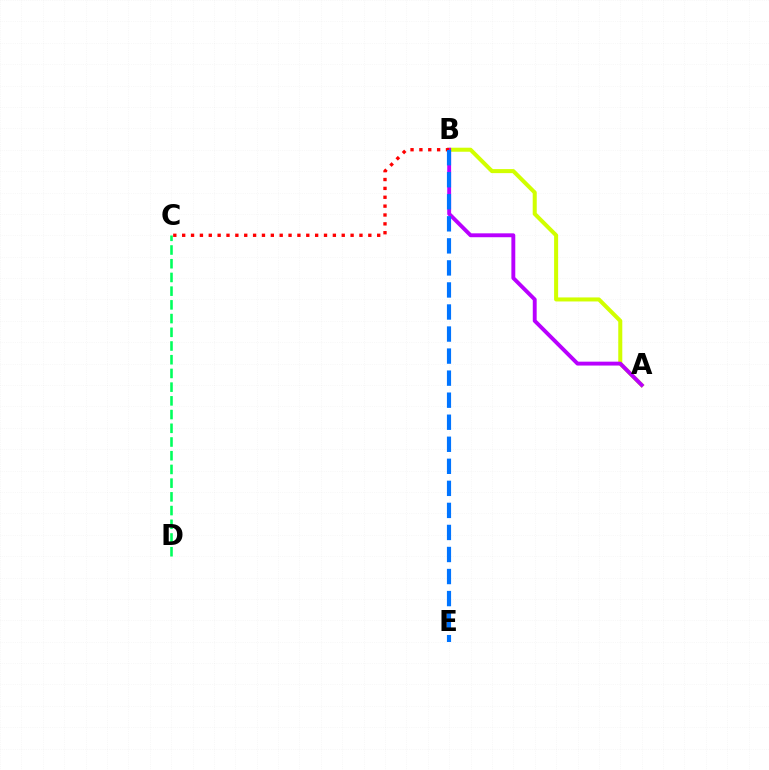{('C', 'D'): [{'color': '#00ff5c', 'line_style': 'dashed', 'thickness': 1.86}], ('A', 'B'): [{'color': '#d1ff00', 'line_style': 'solid', 'thickness': 2.9}, {'color': '#b900ff', 'line_style': 'solid', 'thickness': 2.8}], ('B', 'C'): [{'color': '#ff0000', 'line_style': 'dotted', 'thickness': 2.41}], ('B', 'E'): [{'color': '#0074ff', 'line_style': 'dashed', 'thickness': 2.99}]}